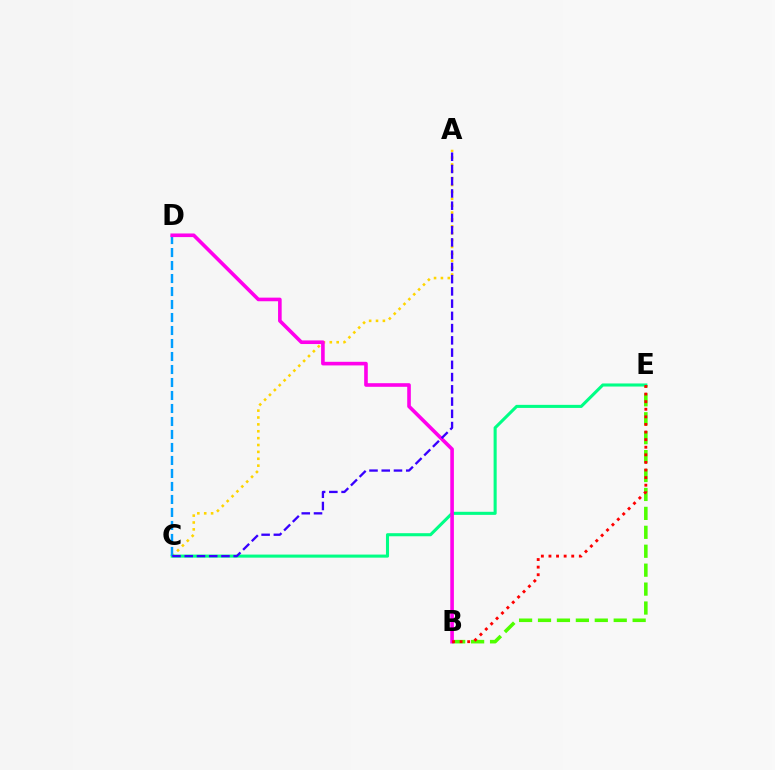{('B', 'E'): [{'color': '#4fff00', 'line_style': 'dashed', 'thickness': 2.57}, {'color': '#ff0000', 'line_style': 'dotted', 'thickness': 2.06}], ('A', 'C'): [{'color': '#ffd500', 'line_style': 'dotted', 'thickness': 1.87}, {'color': '#3700ff', 'line_style': 'dashed', 'thickness': 1.66}], ('C', 'E'): [{'color': '#00ff86', 'line_style': 'solid', 'thickness': 2.22}], ('C', 'D'): [{'color': '#009eff', 'line_style': 'dashed', 'thickness': 1.77}], ('B', 'D'): [{'color': '#ff00ed', 'line_style': 'solid', 'thickness': 2.6}]}